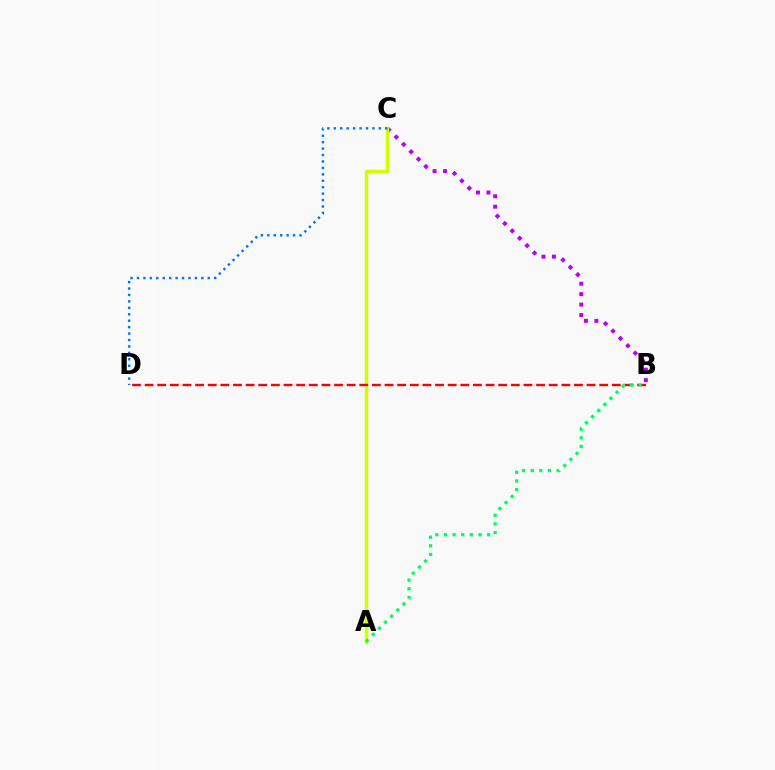{('B', 'C'): [{'color': '#b900ff', 'line_style': 'dotted', 'thickness': 2.84}], ('A', 'C'): [{'color': '#d1ff00', 'line_style': 'solid', 'thickness': 2.52}], ('B', 'D'): [{'color': '#ff0000', 'line_style': 'dashed', 'thickness': 1.72}], ('A', 'B'): [{'color': '#00ff5c', 'line_style': 'dotted', 'thickness': 2.35}], ('C', 'D'): [{'color': '#0074ff', 'line_style': 'dotted', 'thickness': 1.75}]}